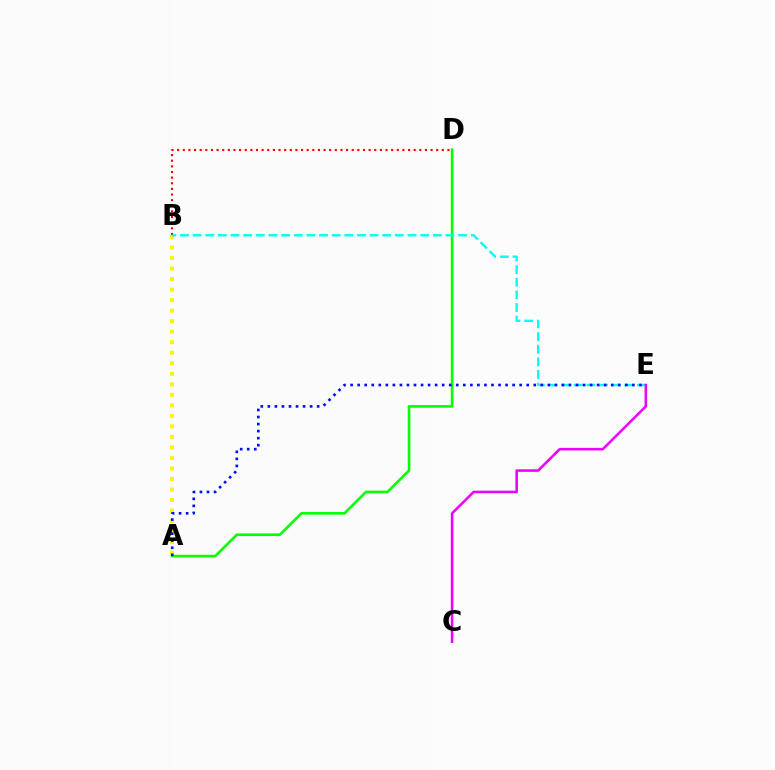{('A', 'B'): [{'color': '#fcf500', 'line_style': 'dotted', 'thickness': 2.86}], ('A', 'D'): [{'color': '#08ff00', 'line_style': 'solid', 'thickness': 1.9}], ('B', 'D'): [{'color': '#ff0000', 'line_style': 'dotted', 'thickness': 1.53}], ('B', 'E'): [{'color': '#00fff6', 'line_style': 'dashed', 'thickness': 1.72}], ('A', 'E'): [{'color': '#0010ff', 'line_style': 'dotted', 'thickness': 1.91}], ('C', 'E'): [{'color': '#ee00ff', 'line_style': 'solid', 'thickness': 1.84}]}